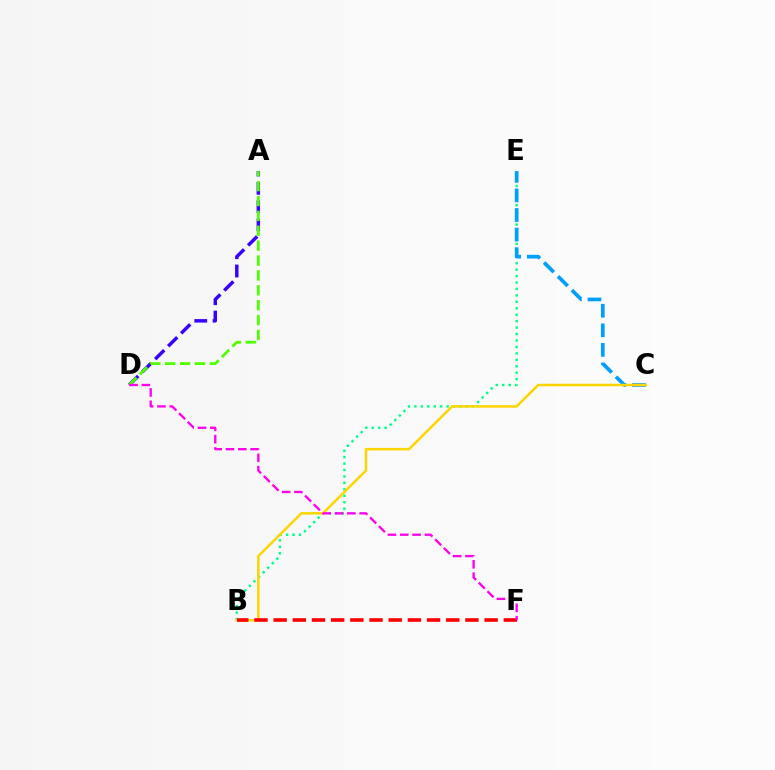{('B', 'E'): [{'color': '#00ff86', 'line_style': 'dotted', 'thickness': 1.75}], ('A', 'D'): [{'color': '#3700ff', 'line_style': 'dashed', 'thickness': 2.49}, {'color': '#4fff00', 'line_style': 'dashed', 'thickness': 2.02}], ('C', 'E'): [{'color': '#009eff', 'line_style': 'dashed', 'thickness': 2.66}], ('B', 'C'): [{'color': '#ffd500', 'line_style': 'solid', 'thickness': 1.8}], ('B', 'F'): [{'color': '#ff0000', 'line_style': 'dashed', 'thickness': 2.61}], ('D', 'F'): [{'color': '#ff00ed', 'line_style': 'dashed', 'thickness': 1.68}]}